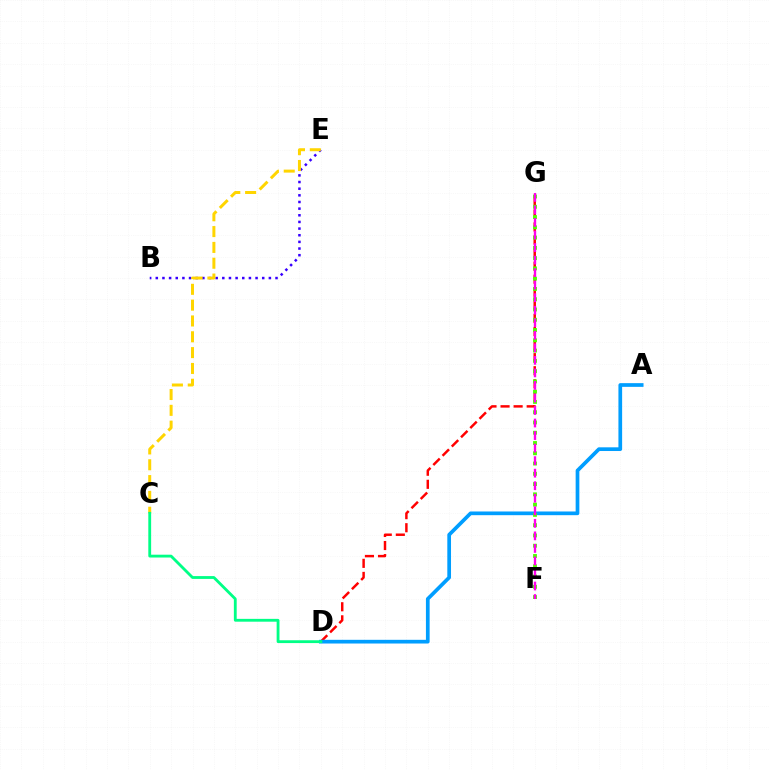{('B', 'E'): [{'color': '#3700ff', 'line_style': 'dotted', 'thickness': 1.81}], ('D', 'G'): [{'color': '#ff0000', 'line_style': 'dashed', 'thickness': 1.78}], ('A', 'D'): [{'color': '#009eff', 'line_style': 'solid', 'thickness': 2.66}], ('F', 'G'): [{'color': '#4fff00', 'line_style': 'dotted', 'thickness': 2.79}, {'color': '#ff00ed', 'line_style': 'dashed', 'thickness': 1.7}], ('C', 'E'): [{'color': '#ffd500', 'line_style': 'dashed', 'thickness': 2.15}], ('C', 'D'): [{'color': '#00ff86', 'line_style': 'solid', 'thickness': 2.03}]}